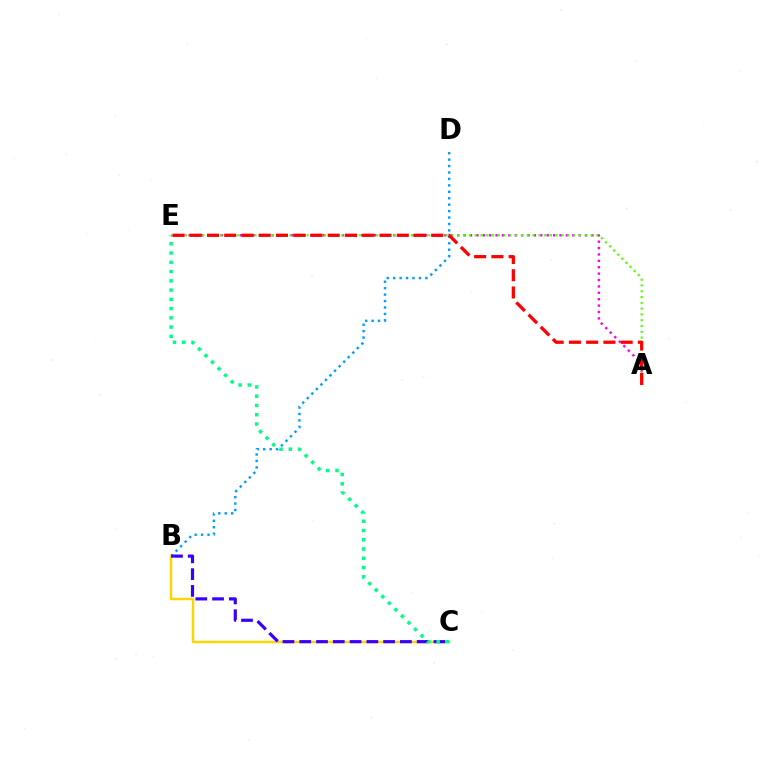{('A', 'E'): [{'color': '#ff00ed', 'line_style': 'dotted', 'thickness': 1.74}, {'color': '#4fff00', 'line_style': 'dotted', 'thickness': 1.57}, {'color': '#ff0000', 'line_style': 'dashed', 'thickness': 2.34}], ('B', 'D'): [{'color': '#009eff', 'line_style': 'dotted', 'thickness': 1.75}], ('B', 'C'): [{'color': '#ffd500', 'line_style': 'solid', 'thickness': 1.76}, {'color': '#3700ff', 'line_style': 'dashed', 'thickness': 2.28}], ('C', 'E'): [{'color': '#00ff86', 'line_style': 'dotted', 'thickness': 2.52}]}